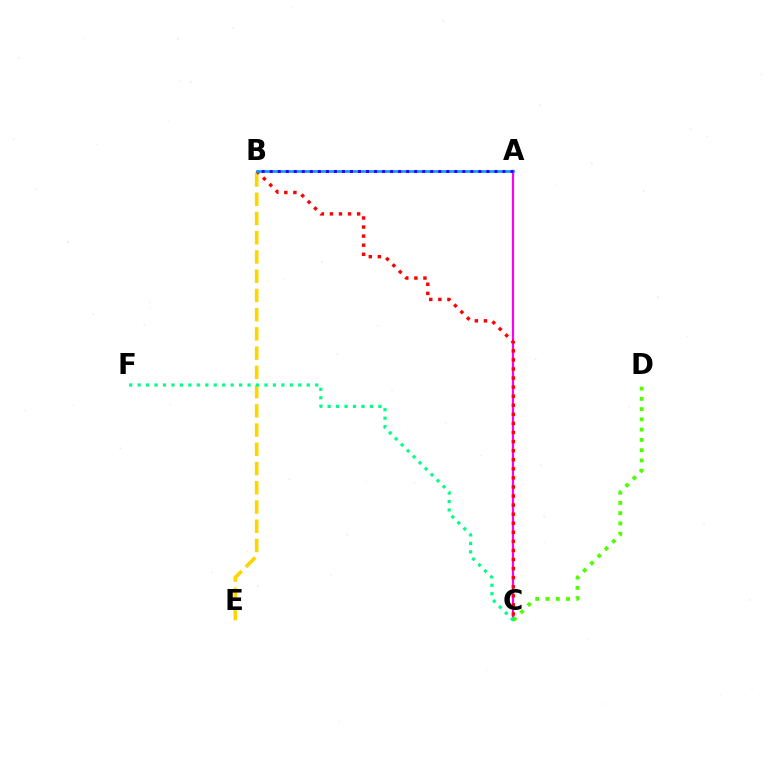{('A', 'C'): [{'color': '#ff00ed', 'line_style': 'solid', 'thickness': 1.58}], ('B', 'E'): [{'color': '#ffd500', 'line_style': 'dashed', 'thickness': 2.61}], ('B', 'C'): [{'color': '#ff0000', 'line_style': 'dotted', 'thickness': 2.47}], ('C', 'D'): [{'color': '#4fff00', 'line_style': 'dotted', 'thickness': 2.79}], ('A', 'B'): [{'color': '#009eff', 'line_style': 'solid', 'thickness': 1.9}, {'color': '#3700ff', 'line_style': 'dotted', 'thickness': 2.18}], ('C', 'F'): [{'color': '#00ff86', 'line_style': 'dotted', 'thickness': 2.3}]}